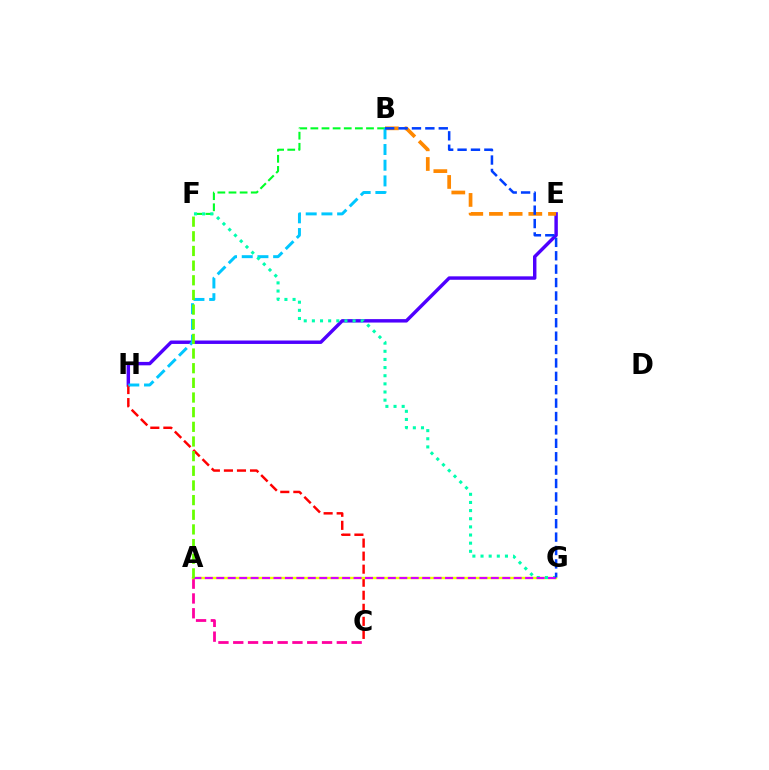{('A', 'C'): [{'color': '#ff00a0', 'line_style': 'dashed', 'thickness': 2.01}], ('E', 'H'): [{'color': '#4f00ff', 'line_style': 'solid', 'thickness': 2.47}], ('B', 'E'): [{'color': '#ff8800', 'line_style': 'dashed', 'thickness': 2.67}], ('B', 'F'): [{'color': '#00ff27', 'line_style': 'dashed', 'thickness': 1.51}], ('C', 'H'): [{'color': '#ff0000', 'line_style': 'dashed', 'thickness': 1.77}], ('A', 'G'): [{'color': '#eeff00', 'line_style': 'solid', 'thickness': 1.75}, {'color': '#d600ff', 'line_style': 'dashed', 'thickness': 1.55}], ('B', 'H'): [{'color': '#00c7ff', 'line_style': 'dashed', 'thickness': 2.13}], ('F', 'G'): [{'color': '#00ffaf', 'line_style': 'dotted', 'thickness': 2.21}], ('A', 'F'): [{'color': '#66ff00', 'line_style': 'dashed', 'thickness': 1.99}], ('B', 'G'): [{'color': '#003fff', 'line_style': 'dashed', 'thickness': 1.82}]}